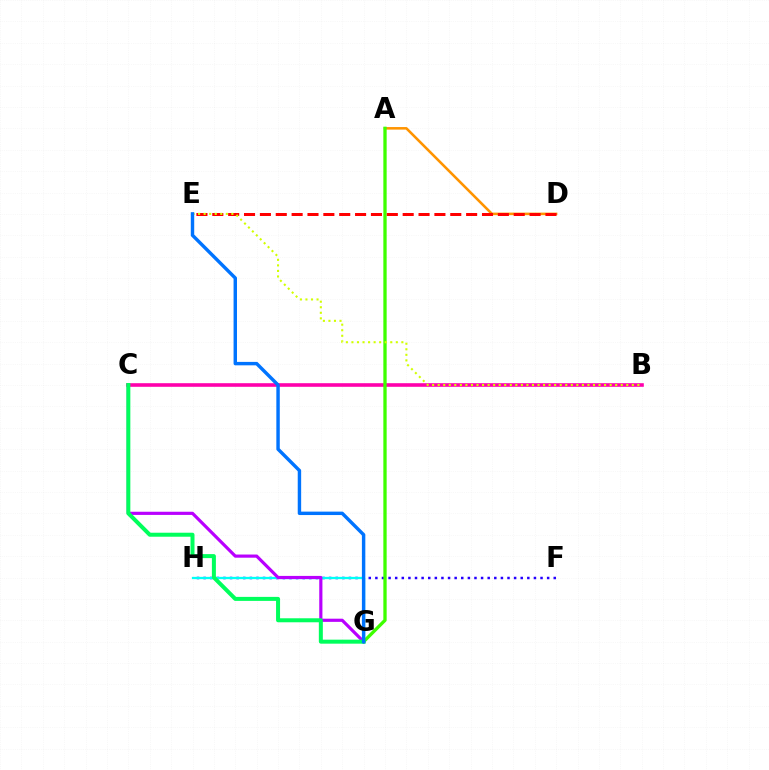{('B', 'C'): [{'color': '#ff00ac', 'line_style': 'solid', 'thickness': 2.59}], ('A', 'D'): [{'color': '#ff9400', 'line_style': 'solid', 'thickness': 1.84}], ('F', 'H'): [{'color': '#2500ff', 'line_style': 'dotted', 'thickness': 1.79}], ('G', 'H'): [{'color': '#00fff6', 'line_style': 'solid', 'thickness': 1.65}], ('A', 'G'): [{'color': '#3dff00', 'line_style': 'solid', 'thickness': 2.38}], ('C', 'G'): [{'color': '#b900ff', 'line_style': 'solid', 'thickness': 2.28}, {'color': '#00ff5c', 'line_style': 'solid', 'thickness': 2.88}], ('D', 'E'): [{'color': '#ff0000', 'line_style': 'dashed', 'thickness': 2.16}], ('B', 'E'): [{'color': '#d1ff00', 'line_style': 'dotted', 'thickness': 1.51}], ('E', 'G'): [{'color': '#0074ff', 'line_style': 'solid', 'thickness': 2.47}]}